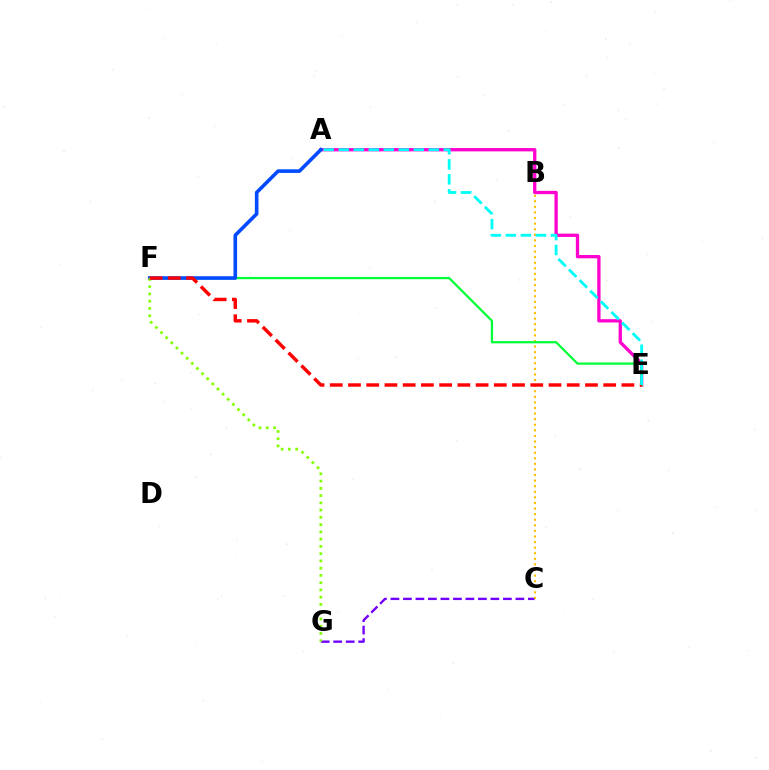{('A', 'E'): [{'color': '#ff00cf', 'line_style': 'solid', 'thickness': 2.37}, {'color': '#00fff6', 'line_style': 'dashed', 'thickness': 2.04}], ('C', 'G'): [{'color': '#7200ff', 'line_style': 'dashed', 'thickness': 1.7}], ('B', 'C'): [{'color': '#ffbd00', 'line_style': 'dotted', 'thickness': 1.52}], ('E', 'F'): [{'color': '#00ff39', 'line_style': 'solid', 'thickness': 1.63}, {'color': '#ff0000', 'line_style': 'dashed', 'thickness': 2.48}], ('A', 'F'): [{'color': '#004bff', 'line_style': 'solid', 'thickness': 2.59}], ('F', 'G'): [{'color': '#84ff00', 'line_style': 'dotted', 'thickness': 1.97}]}